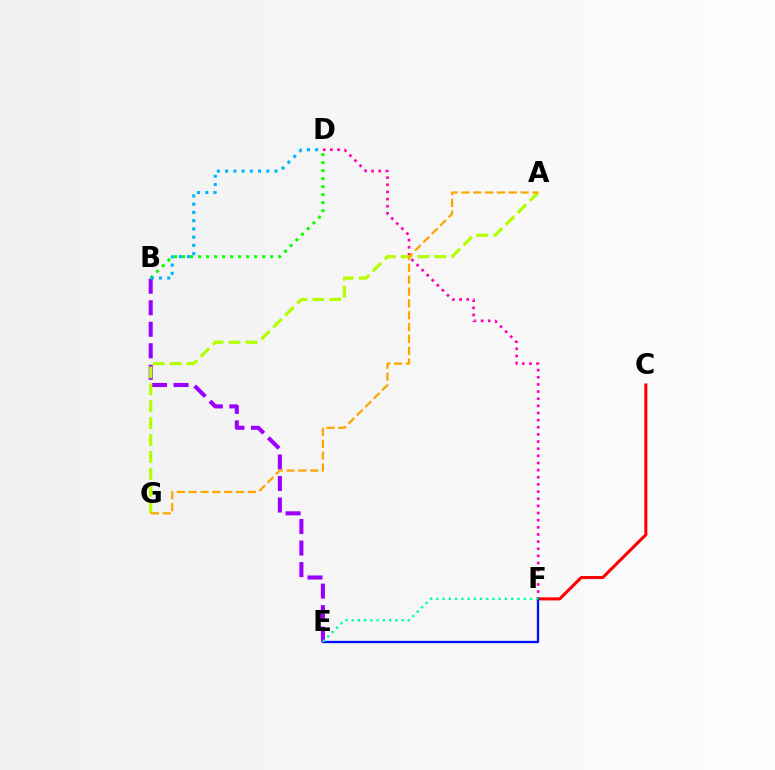{('D', 'F'): [{'color': '#ff00bd', 'line_style': 'dotted', 'thickness': 1.94}], ('C', 'F'): [{'color': '#ff0000', 'line_style': 'solid', 'thickness': 2.2}], ('E', 'F'): [{'color': '#0010ff', 'line_style': 'solid', 'thickness': 1.66}, {'color': '#00ff9d', 'line_style': 'dotted', 'thickness': 1.69}], ('B', 'D'): [{'color': '#08ff00', 'line_style': 'dotted', 'thickness': 2.18}, {'color': '#00b5ff', 'line_style': 'dotted', 'thickness': 2.24}], ('B', 'E'): [{'color': '#9b00ff', 'line_style': 'dashed', 'thickness': 2.92}], ('A', 'G'): [{'color': '#b3ff00', 'line_style': 'dashed', 'thickness': 2.3}, {'color': '#ffa500', 'line_style': 'dashed', 'thickness': 1.61}]}